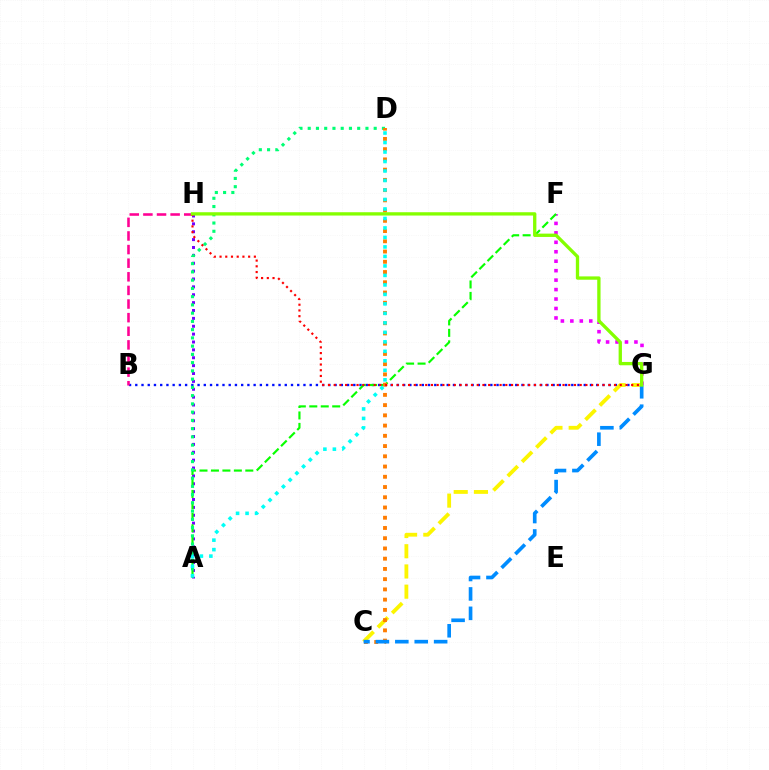{('A', 'H'): [{'color': '#7200ff', 'line_style': 'dotted', 'thickness': 2.14}], ('F', 'G'): [{'color': '#ee00ff', 'line_style': 'dotted', 'thickness': 2.57}], ('B', 'G'): [{'color': '#0010ff', 'line_style': 'dotted', 'thickness': 1.69}], ('A', 'F'): [{'color': '#08ff00', 'line_style': 'dashed', 'thickness': 1.56}], ('B', 'H'): [{'color': '#ff0094', 'line_style': 'dashed', 'thickness': 1.85}], ('A', 'D'): [{'color': '#00ff74', 'line_style': 'dotted', 'thickness': 2.24}, {'color': '#00fff6', 'line_style': 'dotted', 'thickness': 2.58}], ('C', 'G'): [{'color': '#fcf500', 'line_style': 'dashed', 'thickness': 2.75}, {'color': '#008cff', 'line_style': 'dashed', 'thickness': 2.64}], ('C', 'D'): [{'color': '#ff7c00', 'line_style': 'dotted', 'thickness': 2.78}], ('G', 'H'): [{'color': '#ff0000', 'line_style': 'dotted', 'thickness': 1.55}, {'color': '#84ff00', 'line_style': 'solid', 'thickness': 2.39}]}